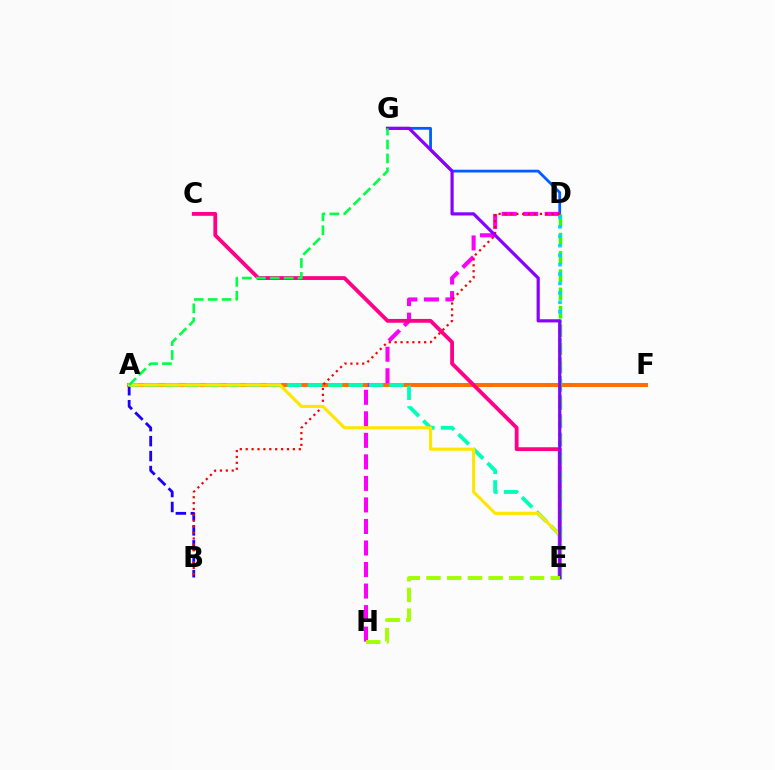{('A', 'F'): [{'color': '#ff7000', 'line_style': 'solid', 'thickness': 2.91}], ('D', 'G'): [{'color': '#005dff', 'line_style': 'solid', 'thickness': 2.01}], ('D', 'H'): [{'color': '#fa00f9', 'line_style': 'dashed', 'thickness': 2.92}], ('C', 'E'): [{'color': '#ff0088', 'line_style': 'solid', 'thickness': 2.75}], ('A', 'B'): [{'color': '#1900ff', 'line_style': 'dashed', 'thickness': 2.03}], ('A', 'E'): [{'color': '#00ffbb', 'line_style': 'dashed', 'thickness': 2.77}, {'color': '#ffe600', 'line_style': 'solid', 'thickness': 2.25}], ('D', 'E'): [{'color': '#31ff00', 'line_style': 'dashed', 'thickness': 2.48}, {'color': '#00d3ff', 'line_style': 'dotted', 'thickness': 2.57}], ('B', 'D'): [{'color': '#ff0000', 'line_style': 'dotted', 'thickness': 1.6}], ('E', 'G'): [{'color': '#8a00ff', 'line_style': 'solid', 'thickness': 2.29}], ('A', 'G'): [{'color': '#00ff45', 'line_style': 'dashed', 'thickness': 1.89}], ('E', 'H'): [{'color': '#a2ff00', 'line_style': 'dashed', 'thickness': 2.81}]}